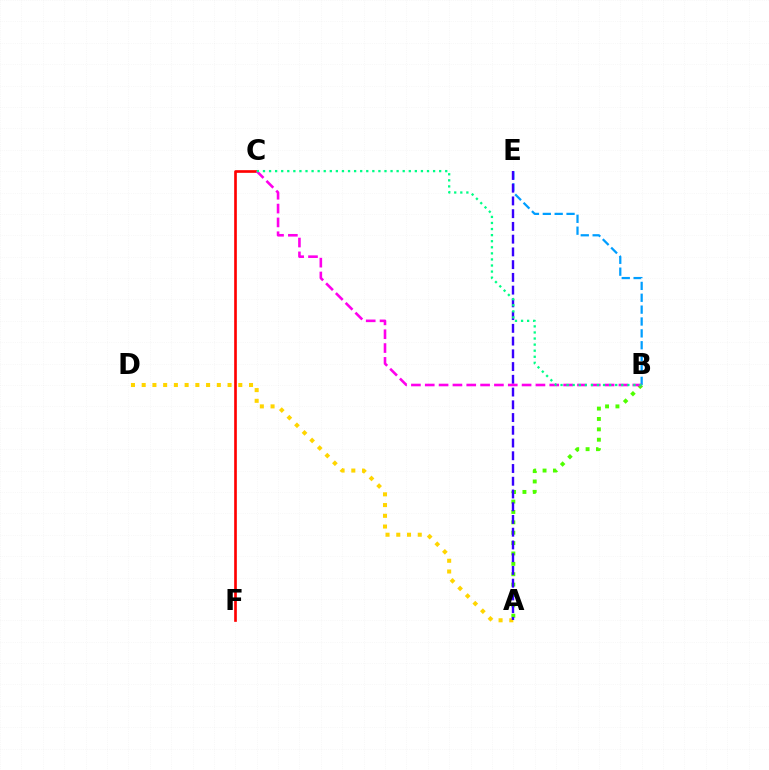{('A', 'B'): [{'color': '#4fff00', 'line_style': 'dotted', 'thickness': 2.82}], ('C', 'F'): [{'color': '#ff0000', 'line_style': 'solid', 'thickness': 1.92}], ('B', 'E'): [{'color': '#009eff', 'line_style': 'dashed', 'thickness': 1.61}], ('A', 'D'): [{'color': '#ffd500', 'line_style': 'dotted', 'thickness': 2.92}], ('A', 'E'): [{'color': '#3700ff', 'line_style': 'dashed', 'thickness': 1.73}], ('B', 'C'): [{'color': '#ff00ed', 'line_style': 'dashed', 'thickness': 1.88}, {'color': '#00ff86', 'line_style': 'dotted', 'thickness': 1.65}]}